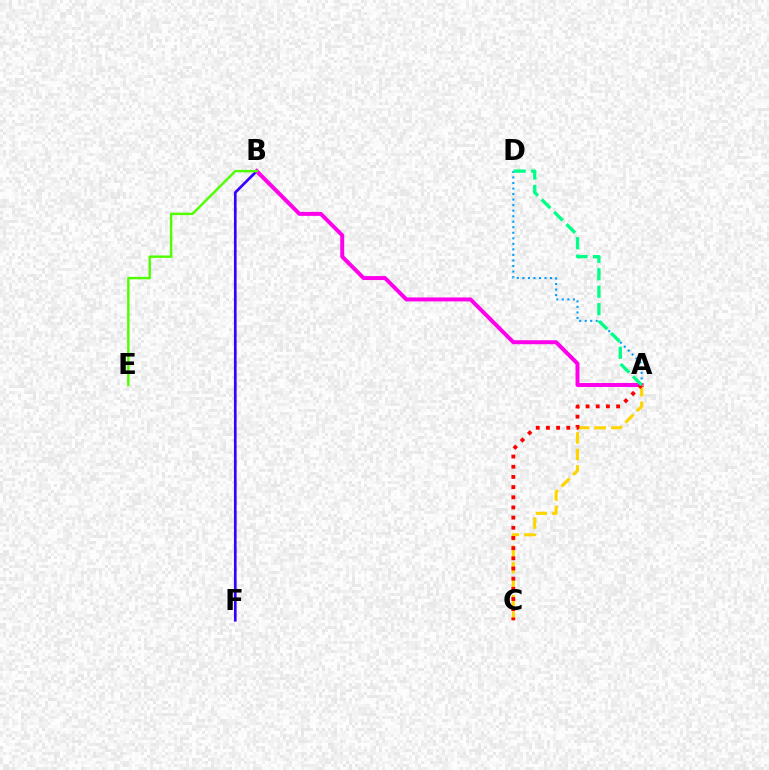{('B', 'F'): [{'color': '#3700ff', 'line_style': 'solid', 'thickness': 1.93}], ('A', 'D'): [{'color': '#009eff', 'line_style': 'dotted', 'thickness': 1.5}, {'color': '#00ff86', 'line_style': 'dashed', 'thickness': 2.37}], ('A', 'B'): [{'color': '#ff00ed', 'line_style': 'solid', 'thickness': 2.86}], ('B', 'E'): [{'color': '#4fff00', 'line_style': 'solid', 'thickness': 1.74}], ('A', 'C'): [{'color': '#ffd500', 'line_style': 'dashed', 'thickness': 2.24}, {'color': '#ff0000', 'line_style': 'dotted', 'thickness': 2.76}]}